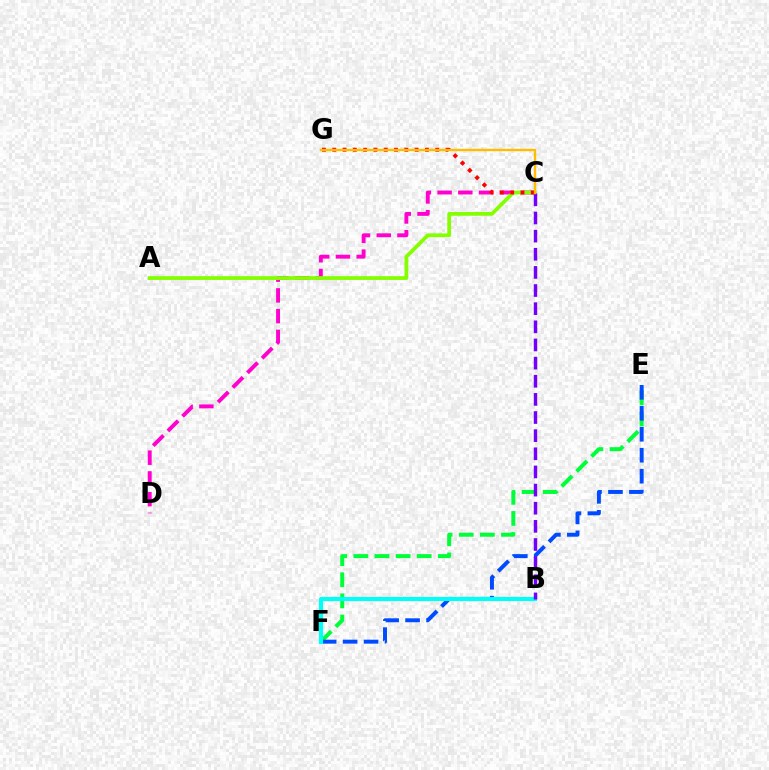{('E', 'F'): [{'color': '#00ff39', 'line_style': 'dashed', 'thickness': 2.87}, {'color': '#004bff', 'line_style': 'dashed', 'thickness': 2.85}], ('C', 'D'): [{'color': '#ff00cf', 'line_style': 'dashed', 'thickness': 2.82}], ('A', 'C'): [{'color': '#84ff00', 'line_style': 'solid', 'thickness': 2.71}], ('B', 'F'): [{'color': '#00fff6', 'line_style': 'solid', 'thickness': 2.96}], ('B', 'C'): [{'color': '#7200ff', 'line_style': 'dashed', 'thickness': 2.46}], ('C', 'G'): [{'color': '#ff0000', 'line_style': 'dotted', 'thickness': 2.8}, {'color': '#ffbd00', 'line_style': 'solid', 'thickness': 1.71}]}